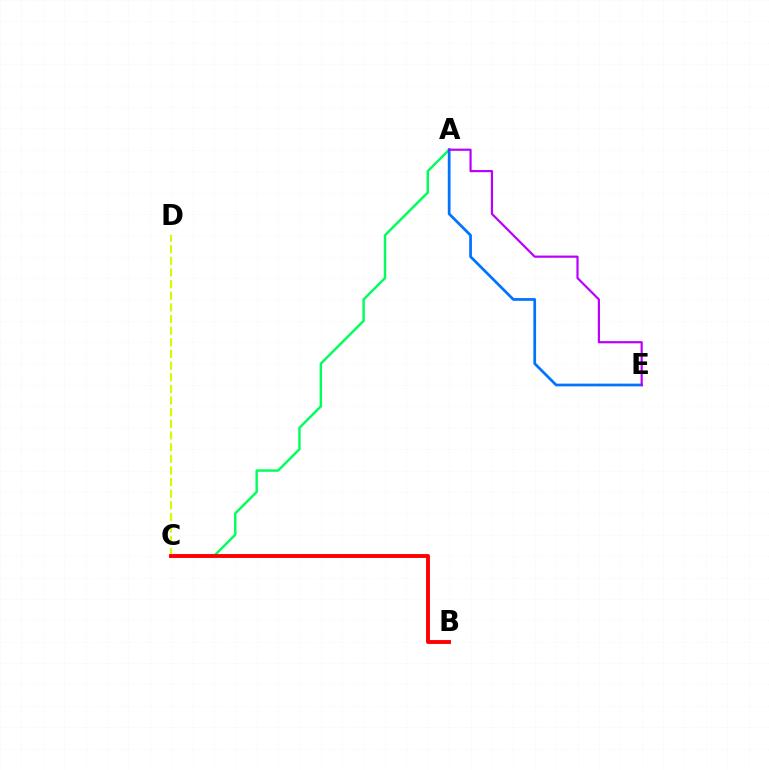{('A', 'C'): [{'color': '#00ff5c', 'line_style': 'solid', 'thickness': 1.76}], ('A', 'E'): [{'color': '#0074ff', 'line_style': 'solid', 'thickness': 1.97}, {'color': '#b900ff', 'line_style': 'solid', 'thickness': 1.57}], ('C', 'D'): [{'color': '#d1ff00', 'line_style': 'dashed', 'thickness': 1.58}], ('B', 'C'): [{'color': '#ff0000', 'line_style': 'solid', 'thickness': 2.8}]}